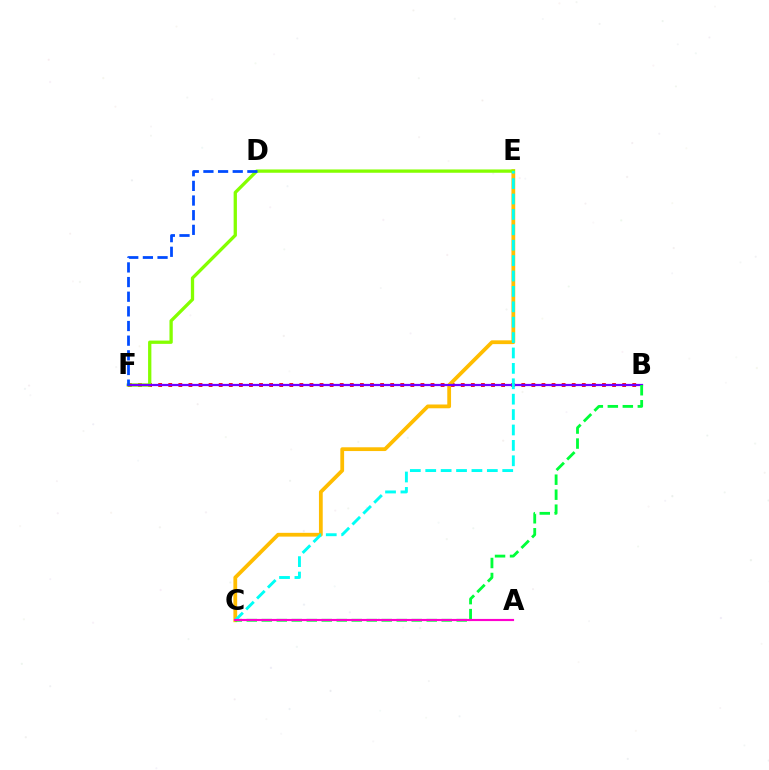{('B', 'F'): [{'color': '#ff0000', 'line_style': 'dotted', 'thickness': 2.74}, {'color': '#7200ff', 'line_style': 'solid', 'thickness': 1.6}], ('C', 'E'): [{'color': '#ffbd00', 'line_style': 'solid', 'thickness': 2.72}, {'color': '#00fff6', 'line_style': 'dashed', 'thickness': 2.09}], ('E', 'F'): [{'color': '#84ff00', 'line_style': 'solid', 'thickness': 2.38}], ('D', 'F'): [{'color': '#004bff', 'line_style': 'dashed', 'thickness': 1.99}], ('B', 'C'): [{'color': '#00ff39', 'line_style': 'dashed', 'thickness': 2.04}], ('A', 'C'): [{'color': '#ff00cf', 'line_style': 'solid', 'thickness': 1.55}]}